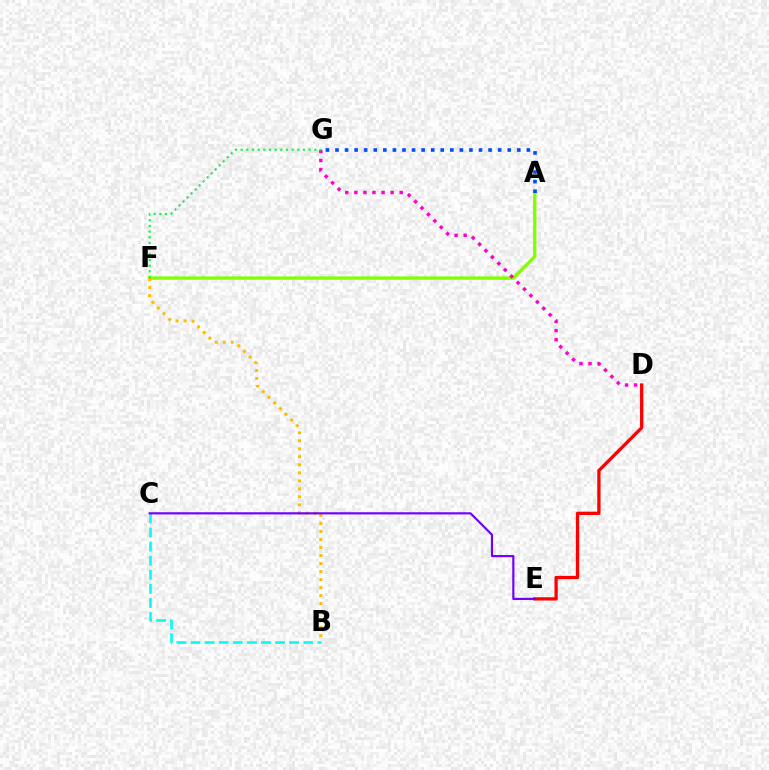{('A', 'F'): [{'color': '#84ff00', 'line_style': 'solid', 'thickness': 2.39}], ('A', 'G'): [{'color': '#004bff', 'line_style': 'dotted', 'thickness': 2.6}], ('D', 'E'): [{'color': '#ff0000', 'line_style': 'solid', 'thickness': 2.36}], ('D', 'G'): [{'color': '#ff00cf', 'line_style': 'dotted', 'thickness': 2.47}], ('B', 'F'): [{'color': '#ffbd00', 'line_style': 'dotted', 'thickness': 2.18}], ('B', 'C'): [{'color': '#00fff6', 'line_style': 'dashed', 'thickness': 1.91}], ('F', 'G'): [{'color': '#00ff39', 'line_style': 'dotted', 'thickness': 1.54}], ('C', 'E'): [{'color': '#7200ff', 'line_style': 'solid', 'thickness': 1.56}]}